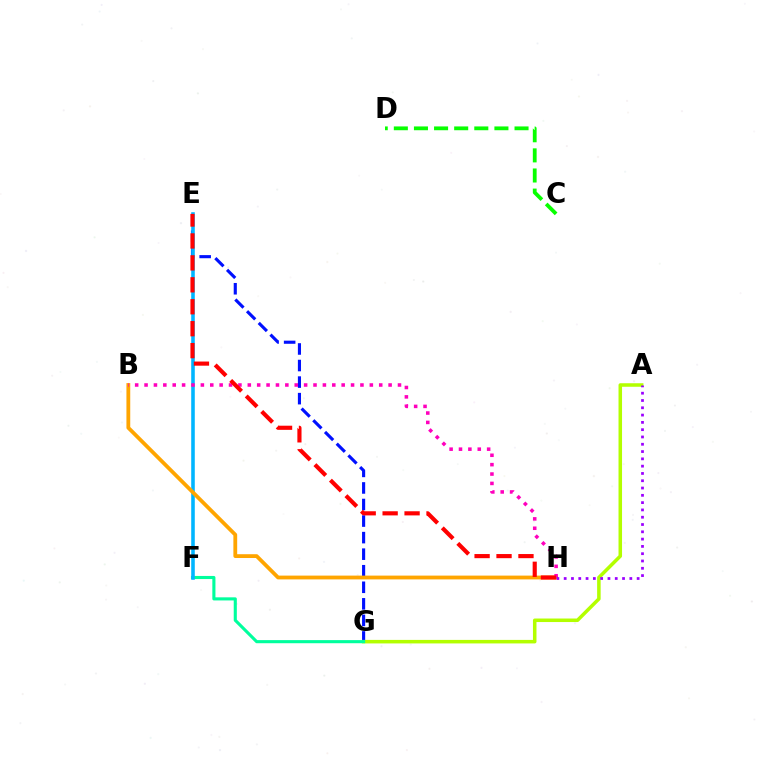{('E', 'G'): [{'color': '#0010ff', 'line_style': 'dashed', 'thickness': 2.25}], ('A', 'G'): [{'color': '#b3ff00', 'line_style': 'solid', 'thickness': 2.54}], ('F', 'G'): [{'color': '#00ff9d', 'line_style': 'solid', 'thickness': 2.24}], ('E', 'F'): [{'color': '#00b5ff', 'line_style': 'solid', 'thickness': 2.57}], ('B', 'H'): [{'color': '#ffa500', 'line_style': 'solid', 'thickness': 2.74}, {'color': '#ff00bd', 'line_style': 'dotted', 'thickness': 2.55}], ('A', 'H'): [{'color': '#9b00ff', 'line_style': 'dotted', 'thickness': 1.98}], ('C', 'D'): [{'color': '#08ff00', 'line_style': 'dashed', 'thickness': 2.73}], ('E', 'H'): [{'color': '#ff0000', 'line_style': 'dashed', 'thickness': 2.98}]}